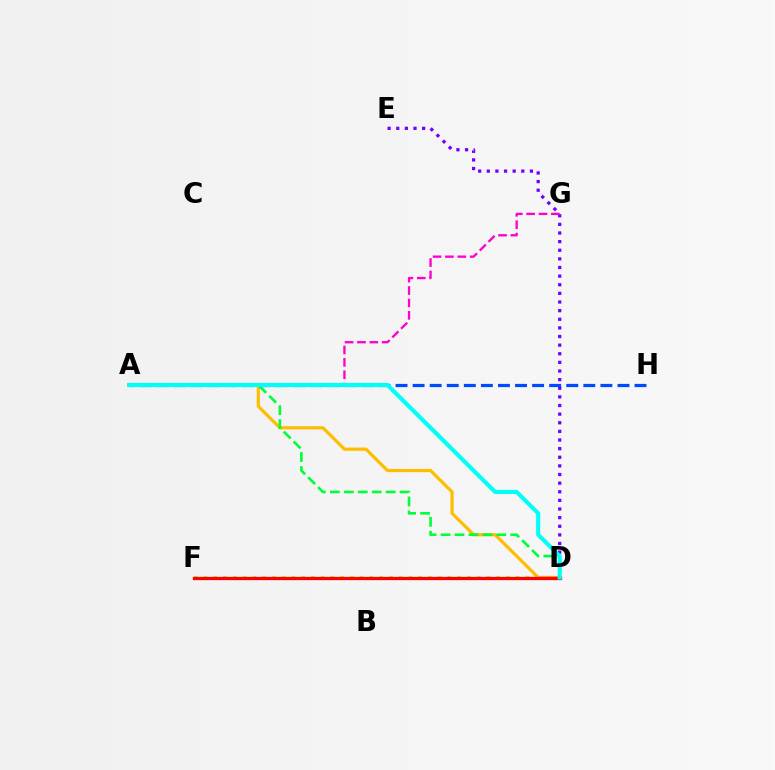{('D', 'E'): [{'color': '#7200ff', 'line_style': 'dotted', 'thickness': 2.34}], ('D', 'F'): [{'color': '#84ff00', 'line_style': 'dotted', 'thickness': 2.65}, {'color': '#ff0000', 'line_style': 'solid', 'thickness': 2.36}], ('A', 'D'): [{'color': '#ffbd00', 'line_style': 'solid', 'thickness': 2.31}, {'color': '#00ff39', 'line_style': 'dashed', 'thickness': 1.9}, {'color': '#00fff6', 'line_style': 'solid', 'thickness': 2.96}], ('A', 'H'): [{'color': '#004bff', 'line_style': 'dashed', 'thickness': 2.32}], ('A', 'G'): [{'color': '#ff00cf', 'line_style': 'dashed', 'thickness': 1.68}]}